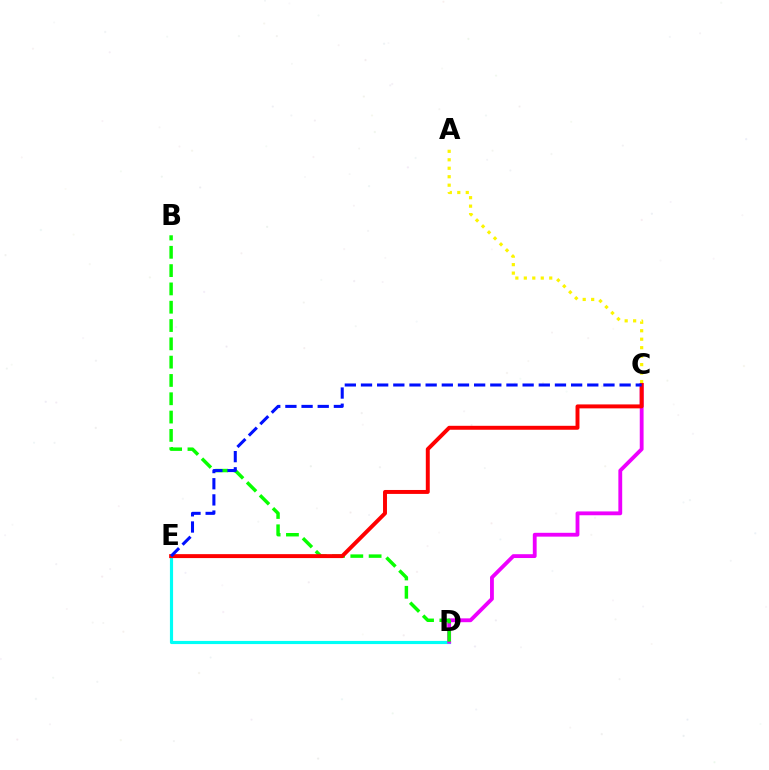{('A', 'C'): [{'color': '#fcf500', 'line_style': 'dotted', 'thickness': 2.3}], ('D', 'E'): [{'color': '#00fff6', 'line_style': 'solid', 'thickness': 2.27}], ('C', 'D'): [{'color': '#ee00ff', 'line_style': 'solid', 'thickness': 2.76}], ('B', 'D'): [{'color': '#08ff00', 'line_style': 'dashed', 'thickness': 2.49}], ('C', 'E'): [{'color': '#ff0000', 'line_style': 'solid', 'thickness': 2.84}, {'color': '#0010ff', 'line_style': 'dashed', 'thickness': 2.2}]}